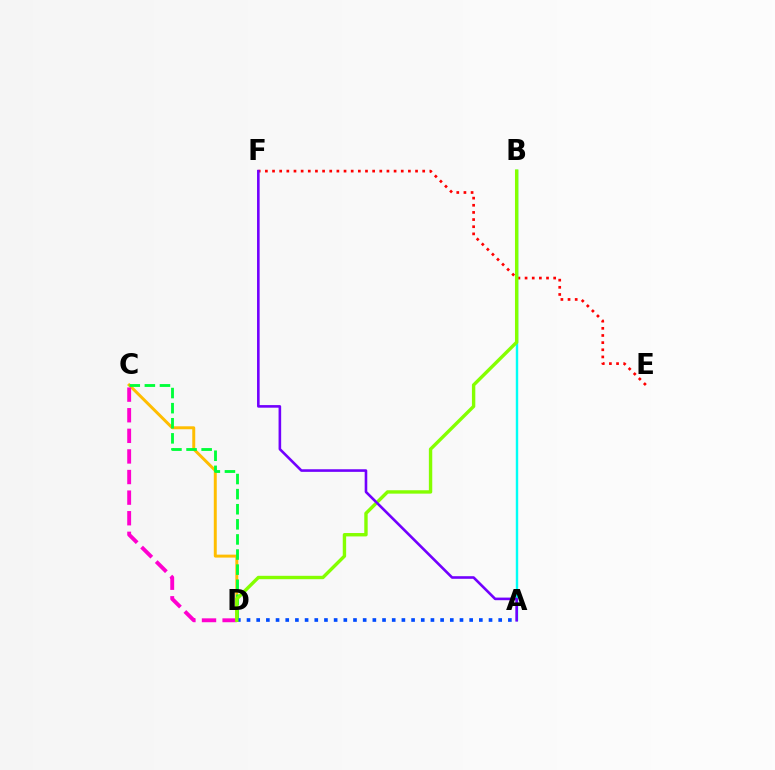{('C', 'D'): [{'color': '#ffbd00', 'line_style': 'solid', 'thickness': 2.13}, {'color': '#00ff39', 'line_style': 'dashed', 'thickness': 2.05}, {'color': '#ff00cf', 'line_style': 'dashed', 'thickness': 2.8}], ('A', 'D'): [{'color': '#004bff', 'line_style': 'dotted', 'thickness': 2.63}], ('E', 'F'): [{'color': '#ff0000', 'line_style': 'dotted', 'thickness': 1.94}], ('A', 'B'): [{'color': '#00fff6', 'line_style': 'solid', 'thickness': 1.75}], ('B', 'D'): [{'color': '#84ff00', 'line_style': 'solid', 'thickness': 2.44}], ('A', 'F'): [{'color': '#7200ff', 'line_style': 'solid', 'thickness': 1.87}]}